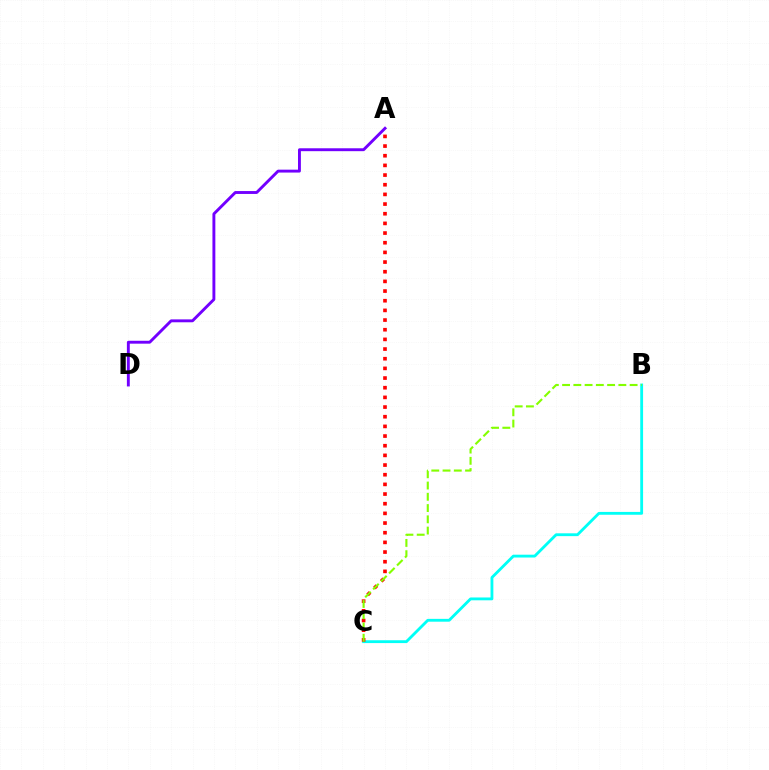{('B', 'C'): [{'color': '#00fff6', 'line_style': 'solid', 'thickness': 2.04}, {'color': '#84ff00', 'line_style': 'dashed', 'thickness': 1.53}], ('A', 'C'): [{'color': '#ff0000', 'line_style': 'dotted', 'thickness': 2.63}], ('A', 'D'): [{'color': '#7200ff', 'line_style': 'solid', 'thickness': 2.09}]}